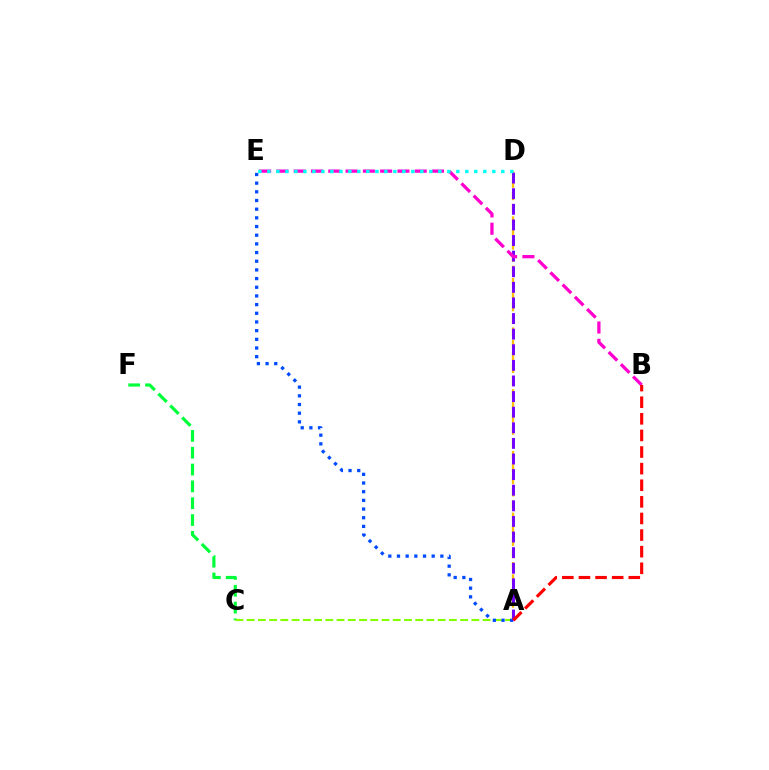{('C', 'F'): [{'color': '#00ff39', 'line_style': 'dashed', 'thickness': 2.29}], ('A', 'C'): [{'color': '#84ff00', 'line_style': 'dashed', 'thickness': 1.53}], ('A', 'E'): [{'color': '#004bff', 'line_style': 'dotted', 'thickness': 2.36}], ('A', 'D'): [{'color': '#ffbd00', 'line_style': 'dashed', 'thickness': 1.68}, {'color': '#7200ff', 'line_style': 'dashed', 'thickness': 2.12}], ('B', 'E'): [{'color': '#ff00cf', 'line_style': 'dashed', 'thickness': 2.35}], ('D', 'E'): [{'color': '#00fff6', 'line_style': 'dotted', 'thickness': 2.44}], ('A', 'B'): [{'color': '#ff0000', 'line_style': 'dashed', 'thickness': 2.26}]}